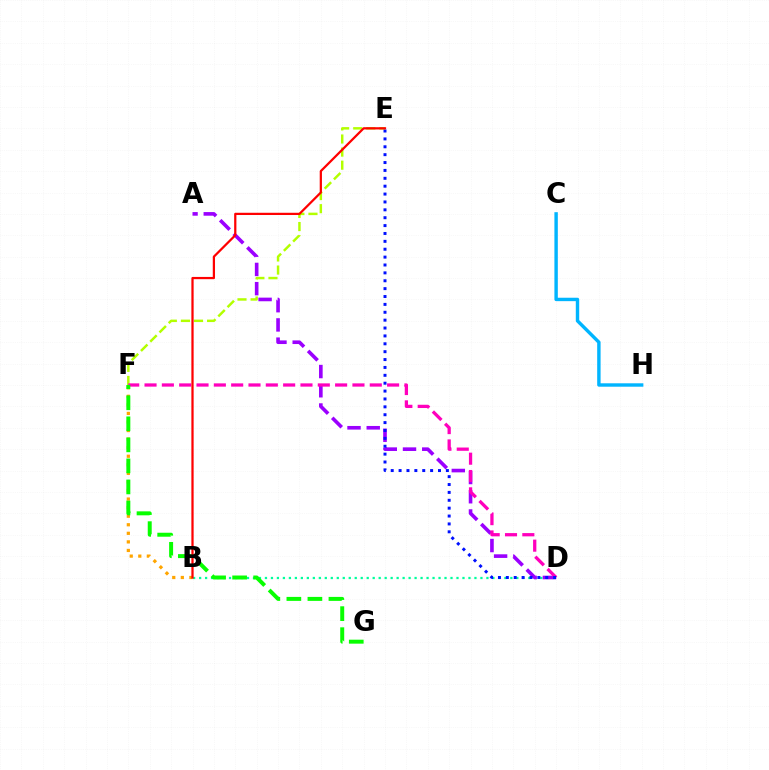{('E', 'F'): [{'color': '#b3ff00', 'line_style': 'dashed', 'thickness': 1.78}], ('B', 'D'): [{'color': '#00ff9d', 'line_style': 'dotted', 'thickness': 1.63}], ('A', 'D'): [{'color': '#9b00ff', 'line_style': 'dashed', 'thickness': 2.61}], ('B', 'F'): [{'color': '#ffa500', 'line_style': 'dotted', 'thickness': 2.33}], ('D', 'F'): [{'color': '#ff00bd', 'line_style': 'dashed', 'thickness': 2.35}], ('F', 'G'): [{'color': '#08ff00', 'line_style': 'dashed', 'thickness': 2.86}], ('C', 'H'): [{'color': '#00b5ff', 'line_style': 'solid', 'thickness': 2.45}], ('D', 'E'): [{'color': '#0010ff', 'line_style': 'dotted', 'thickness': 2.14}], ('B', 'E'): [{'color': '#ff0000', 'line_style': 'solid', 'thickness': 1.61}]}